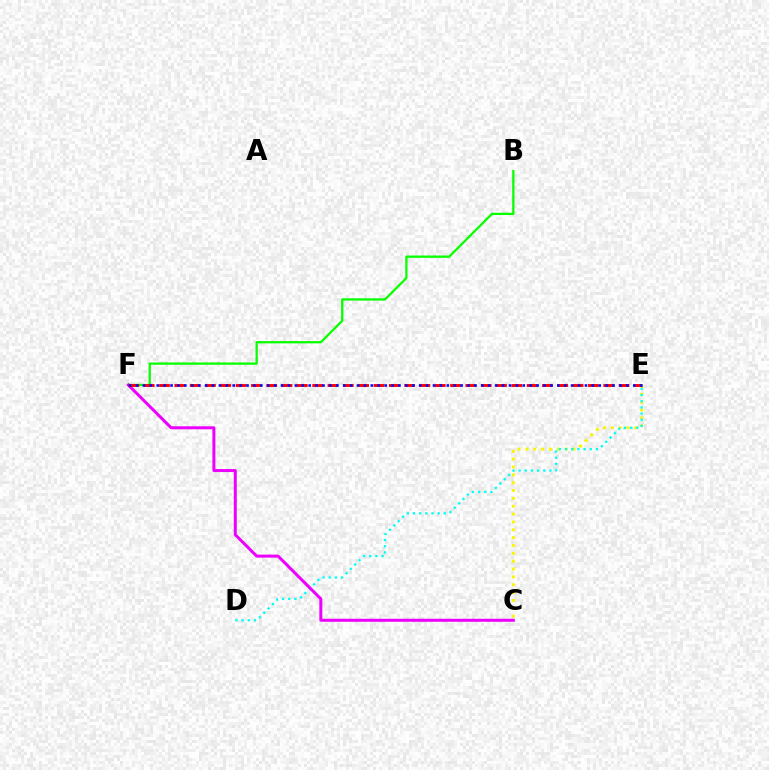{('C', 'E'): [{'color': '#fcf500', 'line_style': 'dotted', 'thickness': 2.13}], ('B', 'F'): [{'color': '#08ff00', 'line_style': 'solid', 'thickness': 1.64}], ('D', 'E'): [{'color': '#00fff6', 'line_style': 'dotted', 'thickness': 1.68}], ('C', 'F'): [{'color': '#ee00ff', 'line_style': 'solid', 'thickness': 2.17}], ('E', 'F'): [{'color': '#ff0000', 'line_style': 'dashed', 'thickness': 2.08}, {'color': '#0010ff', 'line_style': 'dotted', 'thickness': 1.88}]}